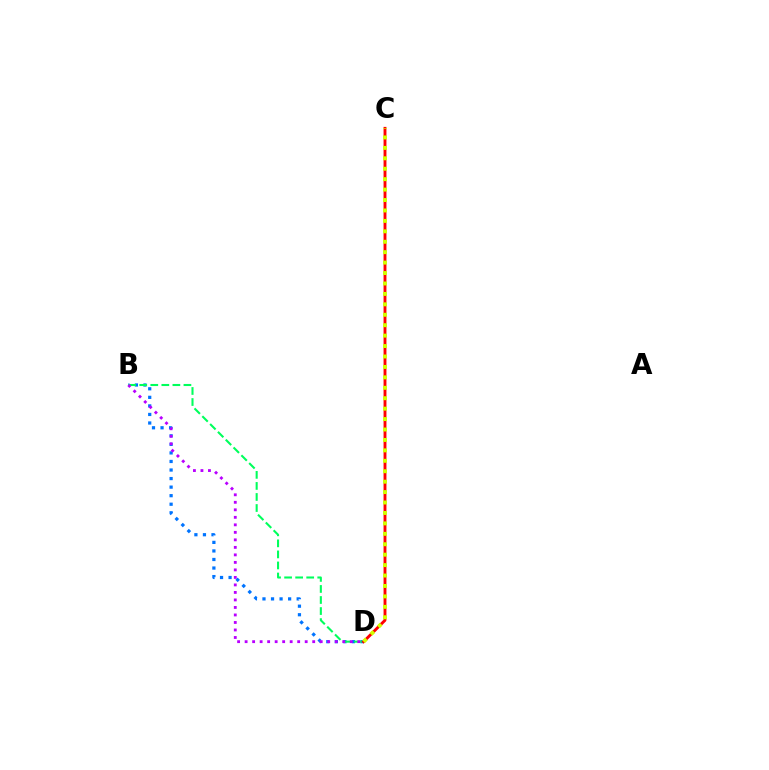{('B', 'D'): [{'color': '#0074ff', 'line_style': 'dotted', 'thickness': 2.32}, {'color': '#00ff5c', 'line_style': 'dashed', 'thickness': 1.5}, {'color': '#b900ff', 'line_style': 'dotted', 'thickness': 2.04}], ('C', 'D'): [{'color': '#ff0000', 'line_style': 'solid', 'thickness': 2.08}, {'color': '#d1ff00', 'line_style': 'dotted', 'thickness': 2.83}]}